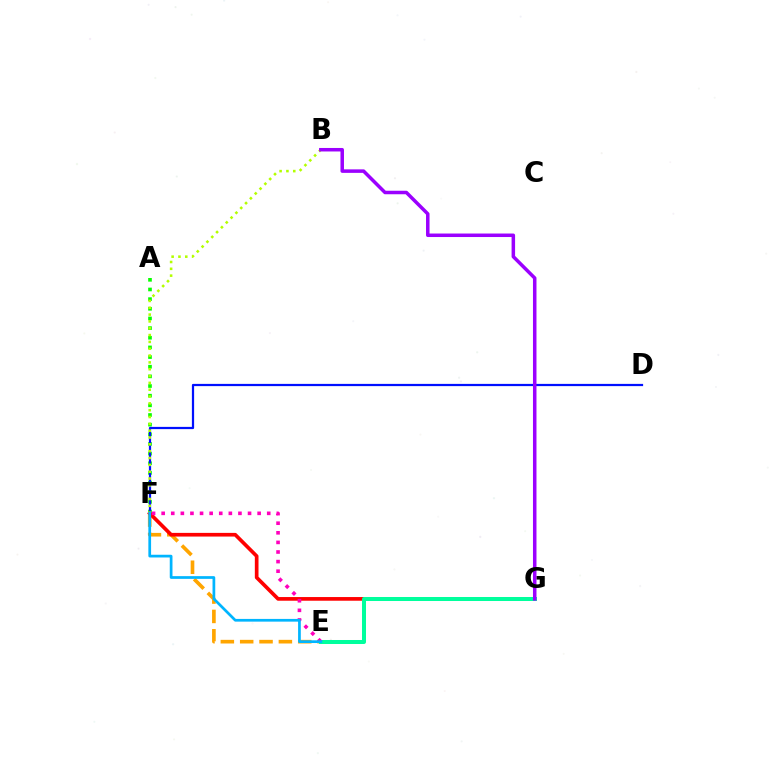{('A', 'F'): [{'color': '#08ff00', 'line_style': 'dotted', 'thickness': 2.62}], ('E', 'F'): [{'color': '#ffa500', 'line_style': 'dashed', 'thickness': 2.63}, {'color': '#ff00bd', 'line_style': 'dotted', 'thickness': 2.61}, {'color': '#00b5ff', 'line_style': 'solid', 'thickness': 1.96}], ('F', 'G'): [{'color': '#ff0000', 'line_style': 'solid', 'thickness': 2.65}], ('D', 'F'): [{'color': '#0010ff', 'line_style': 'solid', 'thickness': 1.6}], ('B', 'F'): [{'color': '#b3ff00', 'line_style': 'dotted', 'thickness': 1.86}], ('E', 'G'): [{'color': '#00ff9d', 'line_style': 'solid', 'thickness': 2.89}], ('B', 'G'): [{'color': '#9b00ff', 'line_style': 'solid', 'thickness': 2.52}]}